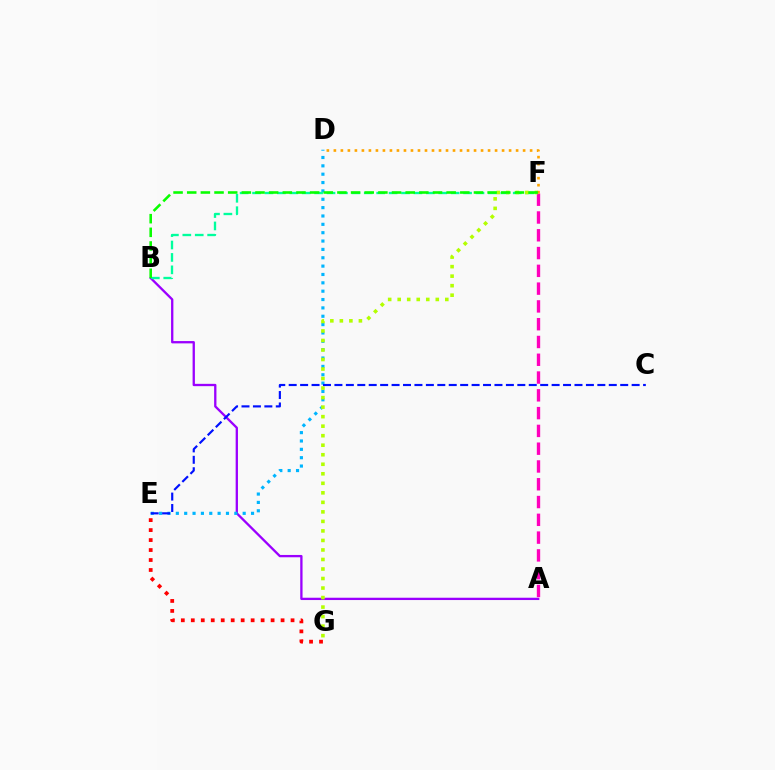{('A', 'B'): [{'color': '#9b00ff', 'line_style': 'solid', 'thickness': 1.66}], ('D', 'E'): [{'color': '#00b5ff', 'line_style': 'dotted', 'thickness': 2.27}], ('B', 'F'): [{'color': '#00ff9d', 'line_style': 'dashed', 'thickness': 1.69}, {'color': '#08ff00', 'line_style': 'dashed', 'thickness': 1.86}], ('A', 'F'): [{'color': '#ff00bd', 'line_style': 'dashed', 'thickness': 2.42}], ('F', 'G'): [{'color': '#b3ff00', 'line_style': 'dotted', 'thickness': 2.59}], ('D', 'F'): [{'color': '#ffa500', 'line_style': 'dotted', 'thickness': 1.9}], ('E', 'G'): [{'color': '#ff0000', 'line_style': 'dotted', 'thickness': 2.71}], ('C', 'E'): [{'color': '#0010ff', 'line_style': 'dashed', 'thickness': 1.55}]}